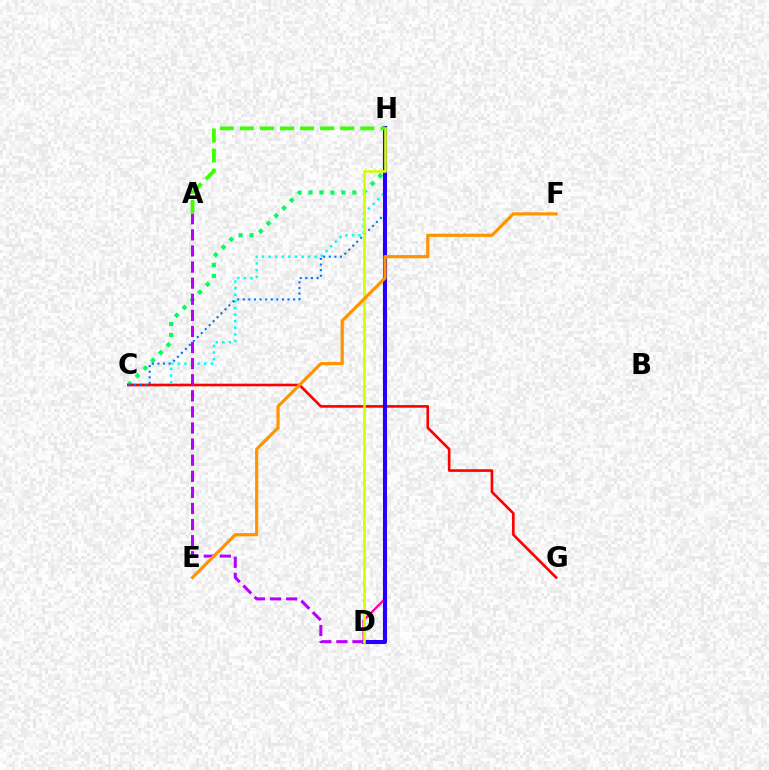{('C', 'H'): [{'color': '#00ff5c', 'line_style': 'dotted', 'thickness': 2.98}, {'color': '#00fff6', 'line_style': 'dotted', 'thickness': 1.79}, {'color': '#0074ff', 'line_style': 'dotted', 'thickness': 1.52}], ('D', 'H'): [{'color': '#ff00ac', 'line_style': 'solid', 'thickness': 1.7}, {'color': '#2500ff', 'line_style': 'solid', 'thickness': 2.94}, {'color': '#d1ff00', 'line_style': 'solid', 'thickness': 1.89}], ('C', 'G'): [{'color': '#ff0000', 'line_style': 'solid', 'thickness': 1.89}], ('A', 'D'): [{'color': '#b900ff', 'line_style': 'dashed', 'thickness': 2.19}], ('A', 'H'): [{'color': '#3dff00', 'line_style': 'dashed', 'thickness': 2.73}], ('E', 'F'): [{'color': '#ff9400', 'line_style': 'solid', 'thickness': 2.29}]}